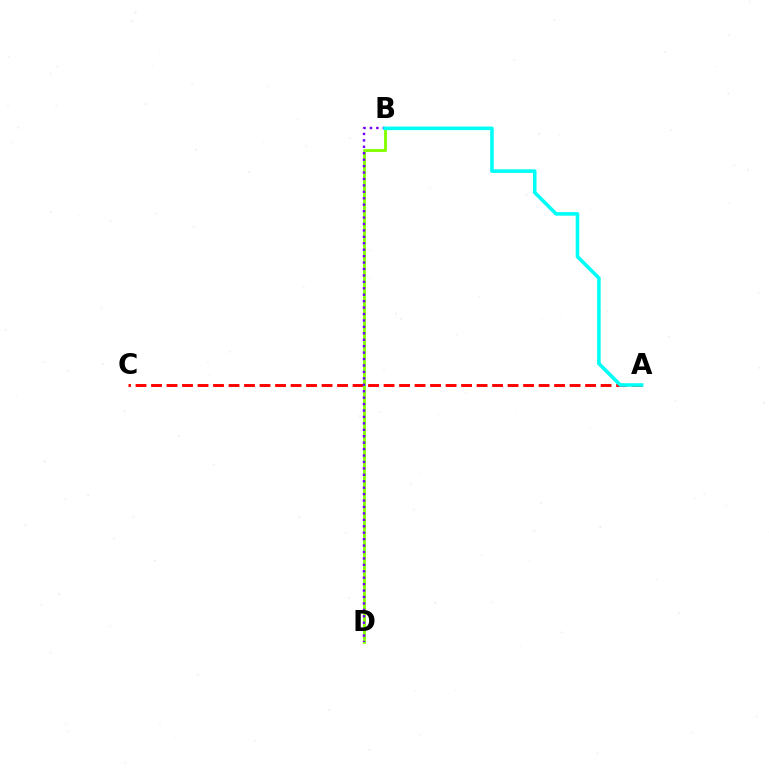{('A', 'C'): [{'color': '#ff0000', 'line_style': 'dashed', 'thickness': 2.11}], ('B', 'D'): [{'color': '#84ff00', 'line_style': 'solid', 'thickness': 2.07}, {'color': '#7200ff', 'line_style': 'dotted', 'thickness': 1.75}], ('A', 'B'): [{'color': '#00fff6', 'line_style': 'solid', 'thickness': 2.58}]}